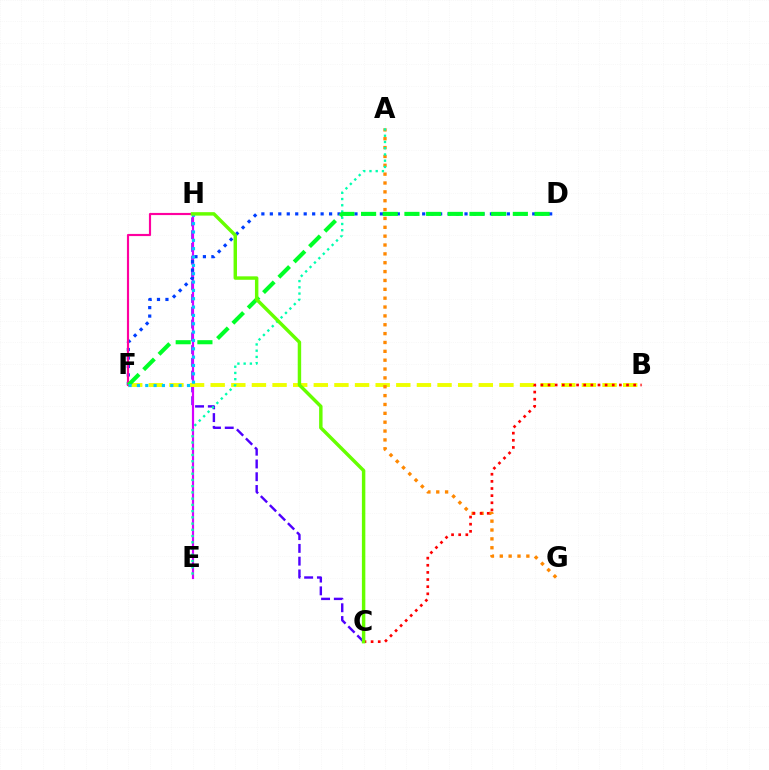{('C', 'H'): [{'color': '#4f00ff', 'line_style': 'dashed', 'thickness': 1.73}, {'color': '#66ff00', 'line_style': 'solid', 'thickness': 2.48}], ('E', 'H'): [{'color': '#d600ff', 'line_style': 'solid', 'thickness': 1.58}], ('D', 'F'): [{'color': '#003fff', 'line_style': 'dotted', 'thickness': 2.3}, {'color': '#00ff27', 'line_style': 'dashed', 'thickness': 2.95}], ('B', 'F'): [{'color': '#eeff00', 'line_style': 'dashed', 'thickness': 2.8}], ('F', 'H'): [{'color': '#ff00a0', 'line_style': 'solid', 'thickness': 1.55}, {'color': '#00c7ff', 'line_style': 'dotted', 'thickness': 2.27}], ('A', 'G'): [{'color': '#ff8800', 'line_style': 'dotted', 'thickness': 2.41}], ('A', 'E'): [{'color': '#00ffaf', 'line_style': 'dotted', 'thickness': 1.69}], ('B', 'C'): [{'color': '#ff0000', 'line_style': 'dotted', 'thickness': 1.94}]}